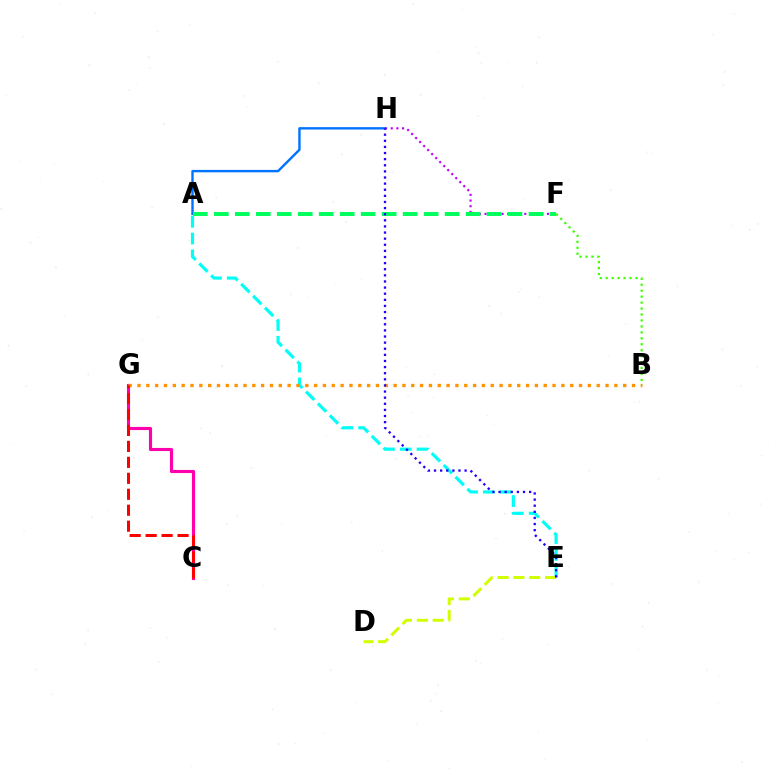{('A', 'E'): [{'color': '#00fff6', 'line_style': 'dashed', 'thickness': 2.28}], ('C', 'G'): [{'color': '#ff00ac', 'line_style': 'solid', 'thickness': 2.24}, {'color': '#ff0000', 'line_style': 'dashed', 'thickness': 2.17}], ('B', 'G'): [{'color': '#ff9400', 'line_style': 'dotted', 'thickness': 2.4}], ('F', 'H'): [{'color': '#b900ff', 'line_style': 'dotted', 'thickness': 1.54}], ('D', 'E'): [{'color': '#d1ff00', 'line_style': 'dashed', 'thickness': 2.15}], ('A', 'H'): [{'color': '#0074ff', 'line_style': 'solid', 'thickness': 1.73}], ('B', 'F'): [{'color': '#3dff00', 'line_style': 'dotted', 'thickness': 1.62}], ('A', 'F'): [{'color': '#00ff5c', 'line_style': 'dashed', 'thickness': 2.85}], ('E', 'H'): [{'color': '#2500ff', 'line_style': 'dotted', 'thickness': 1.66}]}